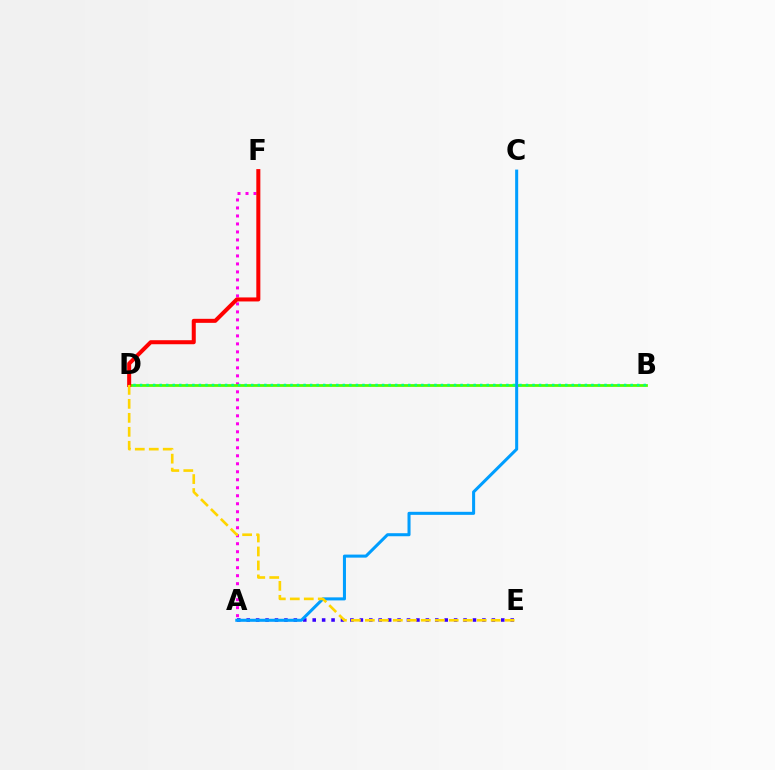{('A', 'F'): [{'color': '#ff00ed', 'line_style': 'dotted', 'thickness': 2.17}], ('A', 'E'): [{'color': '#3700ff', 'line_style': 'dotted', 'thickness': 2.56}], ('B', 'D'): [{'color': '#4fff00', 'line_style': 'solid', 'thickness': 1.99}, {'color': '#00ff86', 'line_style': 'dotted', 'thickness': 1.78}], ('A', 'C'): [{'color': '#009eff', 'line_style': 'solid', 'thickness': 2.19}], ('D', 'F'): [{'color': '#ff0000', 'line_style': 'solid', 'thickness': 2.9}], ('D', 'E'): [{'color': '#ffd500', 'line_style': 'dashed', 'thickness': 1.9}]}